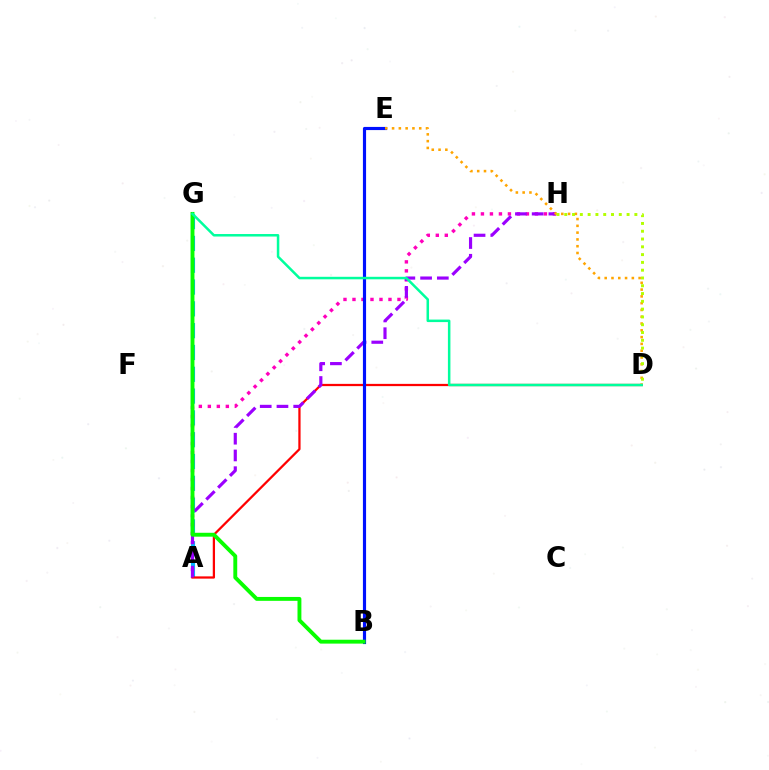{('A', 'G'): [{'color': '#00b5ff', 'line_style': 'dashed', 'thickness': 2.96}], ('A', 'H'): [{'color': '#ff00bd', 'line_style': 'dotted', 'thickness': 2.44}, {'color': '#9b00ff', 'line_style': 'dashed', 'thickness': 2.27}], ('A', 'D'): [{'color': '#ff0000', 'line_style': 'solid', 'thickness': 1.62}], ('B', 'E'): [{'color': '#0010ff', 'line_style': 'solid', 'thickness': 2.27}], ('D', 'E'): [{'color': '#ffa500', 'line_style': 'dotted', 'thickness': 1.84}], ('B', 'G'): [{'color': '#08ff00', 'line_style': 'solid', 'thickness': 2.8}], ('D', 'H'): [{'color': '#b3ff00', 'line_style': 'dotted', 'thickness': 2.12}], ('D', 'G'): [{'color': '#00ff9d', 'line_style': 'solid', 'thickness': 1.81}]}